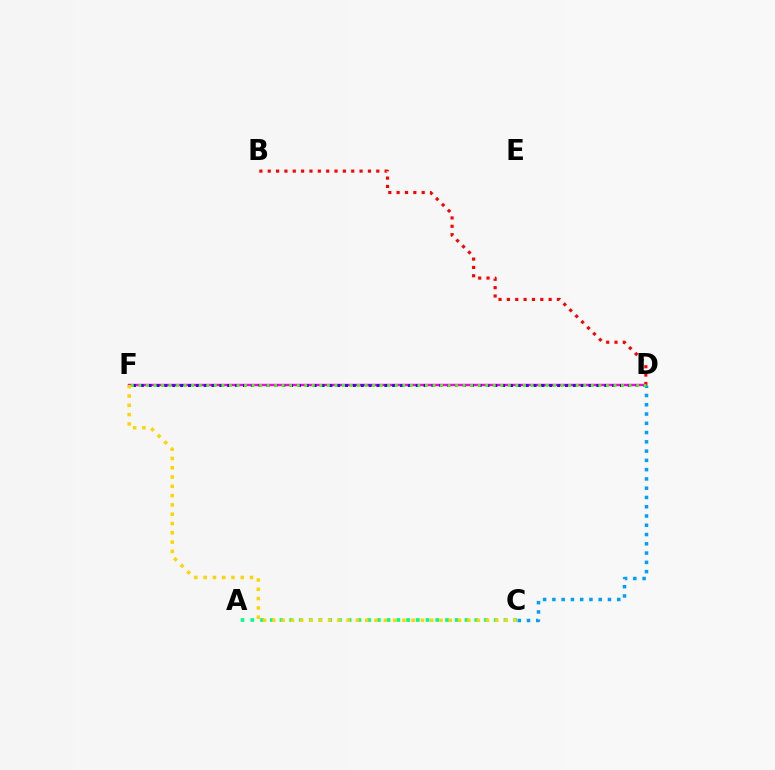{('A', 'C'): [{'color': '#00ff86', 'line_style': 'dotted', 'thickness': 2.65}], ('D', 'F'): [{'color': '#ff00ed', 'line_style': 'solid', 'thickness': 1.76}, {'color': '#3700ff', 'line_style': 'dotted', 'thickness': 2.13}, {'color': '#4fff00', 'line_style': 'dotted', 'thickness': 2.05}], ('C', 'D'): [{'color': '#009eff', 'line_style': 'dotted', 'thickness': 2.52}], ('B', 'D'): [{'color': '#ff0000', 'line_style': 'dotted', 'thickness': 2.27}], ('C', 'F'): [{'color': '#ffd500', 'line_style': 'dotted', 'thickness': 2.52}]}